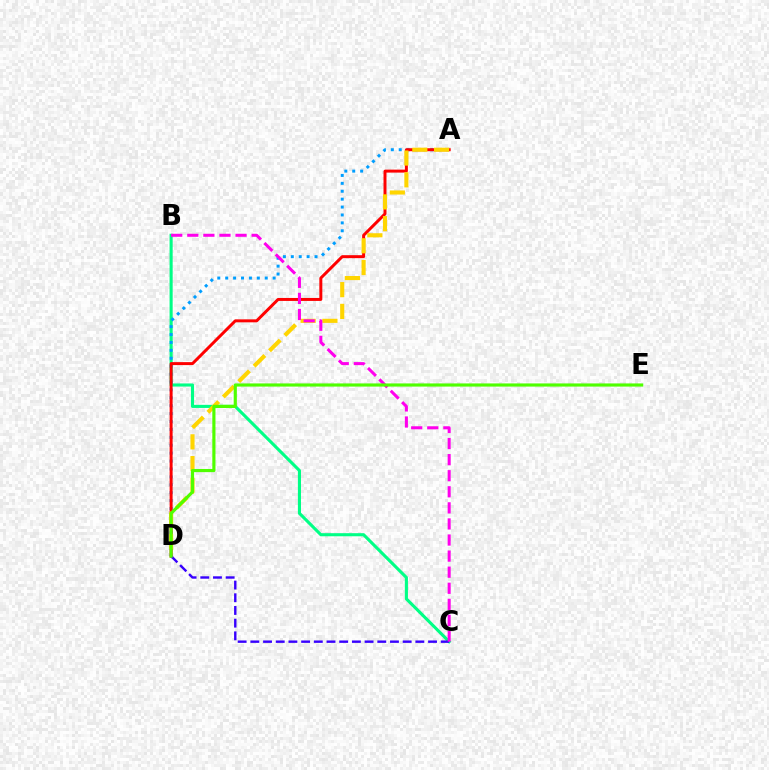{('B', 'C'): [{'color': '#00ff86', 'line_style': 'solid', 'thickness': 2.23}, {'color': '#ff00ed', 'line_style': 'dashed', 'thickness': 2.18}], ('A', 'D'): [{'color': '#009eff', 'line_style': 'dotted', 'thickness': 2.15}, {'color': '#ff0000', 'line_style': 'solid', 'thickness': 2.14}, {'color': '#ffd500', 'line_style': 'dashed', 'thickness': 2.96}], ('C', 'D'): [{'color': '#3700ff', 'line_style': 'dashed', 'thickness': 1.72}], ('D', 'E'): [{'color': '#4fff00', 'line_style': 'solid', 'thickness': 2.27}]}